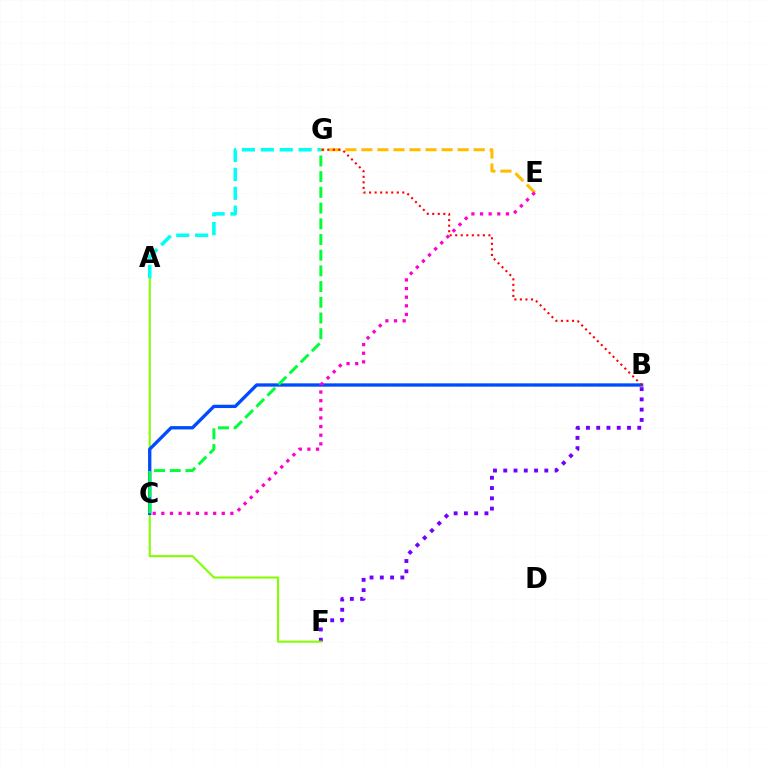{('B', 'F'): [{'color': '#7200ff', 'line_style': 'dotted', 'thickness': 2.79}], ('E', 'G'): [{'color': '#ffbd00', 'line_style': 'dashed', 'thickness': 2.18}], ('A', 'F'): [{'color': '#84ff00', 'line_style': 'solid', 'thickness': 1.51}], ('B', 'C'): [{'color': '#004bff', 'line_style': 'solid', 'thickness': 2.39}], ('C', 'G'): [{'color': '#00ff39', 'line_style': 'dashed', 'thickness': 2.13}], ('B', 'G'): [{'color': '#ff0000', 'line_style': 'dotted', 'thickness': 1.51}], ('C', 'E'): [{'color': '#ff00cf', 'line_style': 'dotted', 'thickness': 2.35}], ('A', 'G'): [{'color': '#00fff6', 'line_style': 'dashed', 'thickness': 2.57}]}